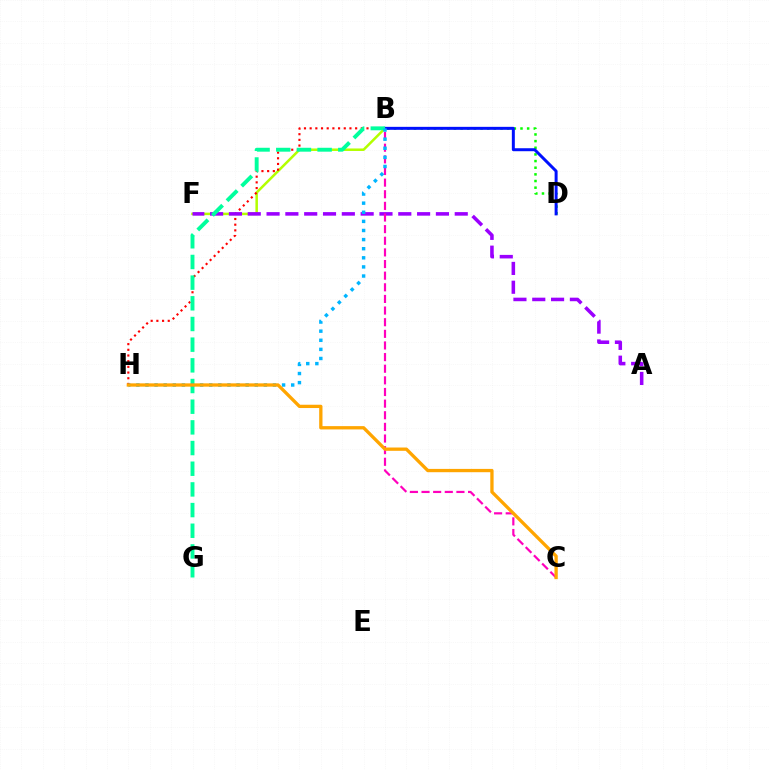{('B', 'F'): [{'color': '#b3ff00', 'line_style': 'solid', 'thickness': 1.81}], ('B', 'H'): [{'color': '#ff0000', 'line_style': 'dotted', 'thickness': 1.54}, {'color': '#00b5ff', 'line_style': 'dotted', 'thickness': 2.47}], ('B', 'D'): [{'color': '#08ff00', 'line_style': 'dotted', 'thickness': 1.81}, {'color': '#0010ff', 'line_style': 'solid', 'thickness': 2.15}], ('A', 'F'): [{'color': '#9b00ff', 'line_style': 'dashed', 'thickness': 2.56}], ('B', 'C'): [{'color': '#ff00bd', 'line_style': 'dashed', 'thickness': 1.58}], ('B', 'G'): [{'color': '#00ff9d', 'line_style': 'dashed', 'thickness': 2.81}], ('C', 'H'): [{'color': '#ffa500', 'line_style': 'solid', 'thickness': 2.38}]}